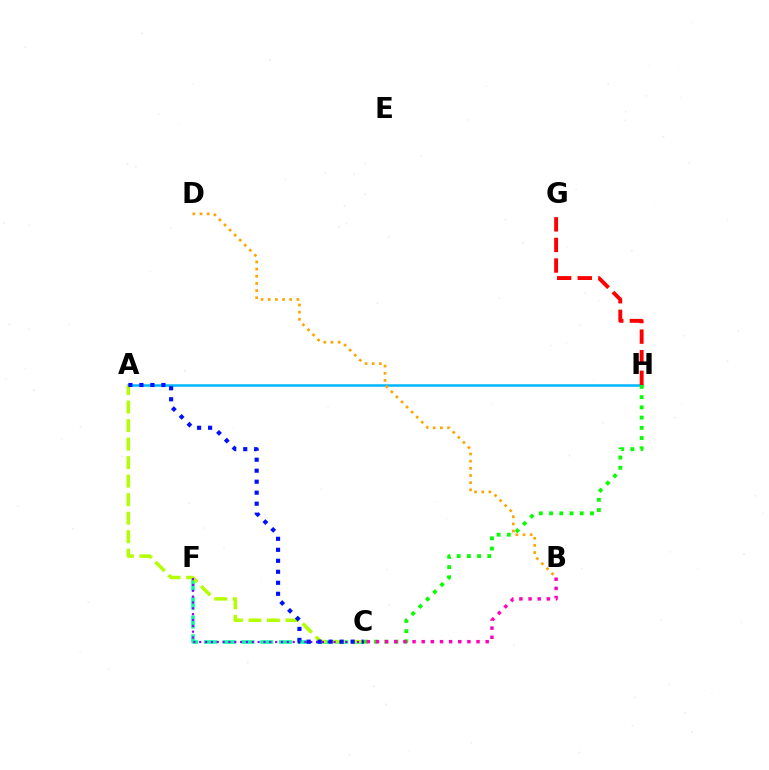{('A', 'H'): [{'color': '#00b5ff', 'line_style': 'solid', 'thickness': 1.8}], ('G', 'H'): [{'color': '#ff0000', 'line_style': 'dashed', 'thickness': 2.8}], ('C', 'F'): [{'color': '#00ff9d', 'line_style': 'dashed', 'thickness': 2.55}, {'color': '#9b00ff', 'line_style': 'dotted', 'thickness': 1.59}], ('A', 'C'): [{'color': '#b3ff00', 'line_style': 'dashed', 'thickness': 2.52}, {'color': '#0010ff', 'line_style': 'dotted', 'thickness': 2.99}], ('C', 'H'): [{'color': '#08ff00', 'line_style': 'dotted', 'thickness': 2.78}], ('B', 'D'): [{'color': '#ffa500', 'line_style': 'dotted', 'thickness': 1.94}], ('B', 'C'): [{'color': '#ff00bd', 'line_style': 'dotted', 'thickness': 2.48}]}